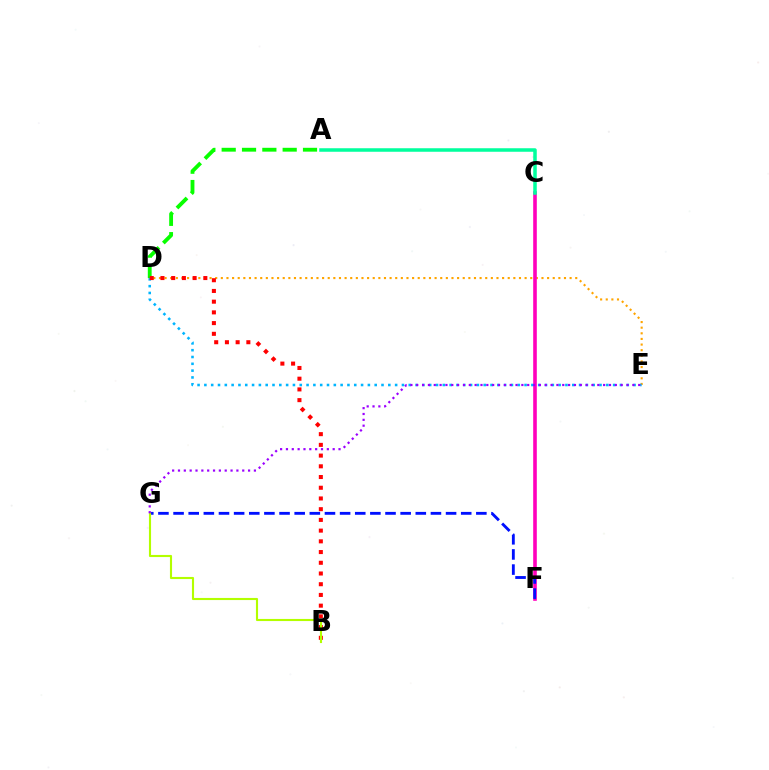{('D', 'E'): [{'color': '#ffa500', 'line_style': 'dotted', 'thickness': 1.53}, {'color': '#00b5ff', 'line_style': 'dotted', 'thickness': 1.85}], ('C', 'F'): [{'color': '#ff00bd', 'line_style': 'solid', 'thickness': 2.6}], ('A', 'D'): [{'color': '#08ff00', 'line_style': 'dashed', 'thickness': 2.76}], ('B', 'D'): [{'color': '#ff0000', 'line_style': 'dotted', 'thickness': 2.91}], ('F', 'G'): [{'color': '#0010ff', 'line_style': 'dashed', 'thickness': 2.06}], ('A', 'C'): [{'color': '#00ff9d', 'line_style': 'solid', 'thickness': 2.53}], ('B', 'G'): [{'color': '#b3ff00', 'line_style': 'solid', 'thickness': 1.53}], ('E', 'G'): [{'color': '#9b00ff', 'line_style': 'dotted', 'thickness': 1.59}]}